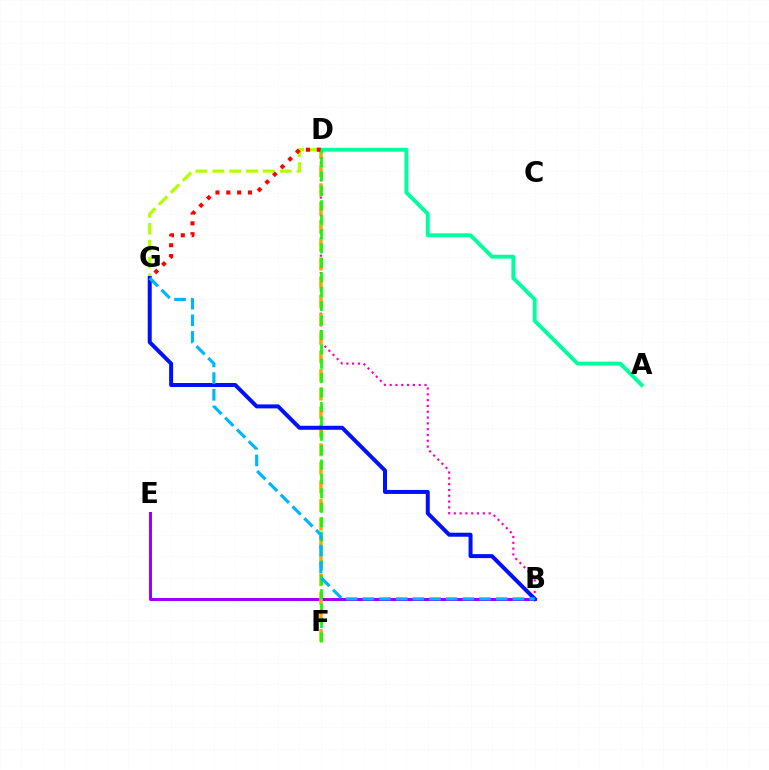{('B', 'E'): [{'color': '#9b00ff', 'line_style': 'solid', 'thickness': 2.15}], ('B', 'D'): [{'color': '#ff00bd', 'line_style': 'dotted', 'thickness': 1.58}], ('D', 'F'): [{'color': '#ffa500', 'line_style': 'dashed', 'thickness': 2.52}, {'color': '#08ff00', 'line_style': 'dashed', 'thickness': 1.96}], ('A', 'D'): [{'color': '#00ff9d', 'line_style': 'solid', 'thickness': 2.78}], ('D', 'G'): [{'color': '#b3ff00', 'line_style': 'dashed', 'thickness': 2.29}, {'color': '#ff0000', 'line_style': 'dotted', 'thickness': 2.94}], ('B', 'G'): [{'color': '#0010ff', 'line_style': 'solid', 'thickness': 2.87}, {'color': '#00b5ff', 'line_style': 'dashed', 'thickness': 2.26}]}